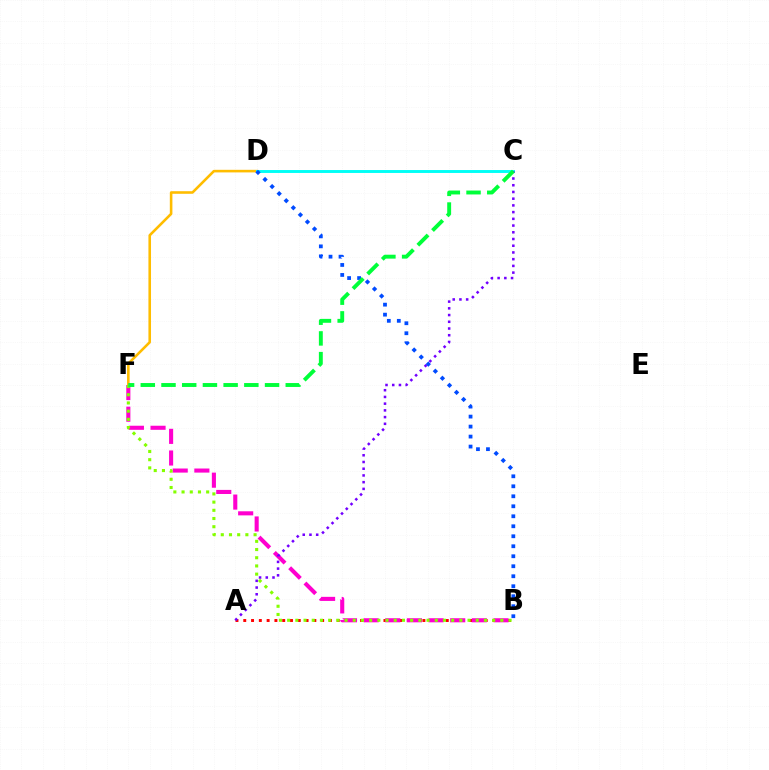{('D', 'F'): [{'color': '#ffbd00', 'line_style': 'solid', 'thickness': 1.86}], ('A', 'B'): [{'color': '#ff0000', 'line_style': 'dotted', 'thickness': 2.12}], ('B', 'F'): [{'color': '#ff00cf', 'line_style': 'dashed', 'thickness': 2.94}, {'color': '#84ff00', 'line_style': 'dotted', 'thickness': 2.23}], ('C', 'D'): [{'color': '#00fff6', 'line_style': 'solid', 'thickness': 2.11}], ('A', 'C'): [{'color': '#7200ff', 'line_style': 'dotted', 'thickness': 1.83}], ('B', 'D'): [{'color': '#004bff', 'line_style': 'dotted', 'thickness': 2.72}], ('C', 'F'): [{'color': '#00ff39', 'line_style': 'dashed', 'thickness': 2.81}]}